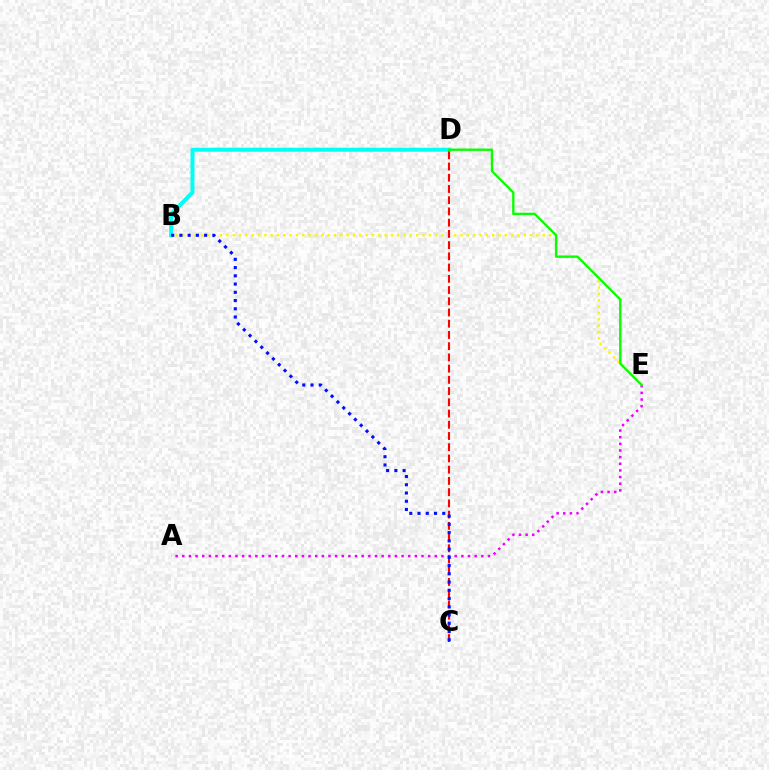{('A', 'E'): [{'color': '#ee00ff', 'line_style': 'dotted', 'thickness': 1.81}], ('B', 'D'): [{'color': '#00fff6', 'line_style': 'solid', 'thickness': 2.86}], ('B', 'E'): [{'color': '#fcf500', 'line_style': 'dotted', 'thickness': 1.72}], ('C', 'D'): [{'color': '#ff0000', 'line_style': 'dashed', 'thickness': 1.53}], ('B', 'C'): [{'color': '#0010ff', 'line_style': 'dotted', 'thickness': 2.24}], ('D', 'E'): [{'color': '#08ff00', 'line_style': 'solid', 'thickness': 1.7}]}